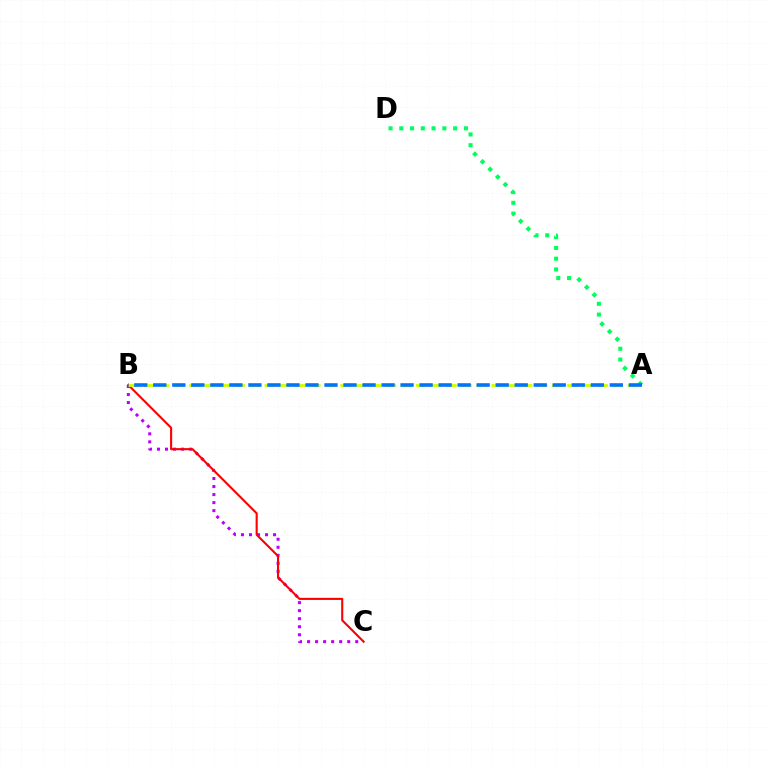{('A', 'D'): [{'color': '#00ff5c', 'line_style': 'dotted', 'thickness': 2.92}], ('B', 'C'): [{'color': '#b900ff', 'line_style': 'dotted', 'thickness': 2.18}, {'color': '#ff0000', 'line_style': 'solid', 'thickness': 1.51}], ('A', 'B'): [{'color': '#d1ff00', 'line_style': 'dashed', 'thickness': 2.05}, {'color': '#0074ff', 'line_style': 'dashed', 'thickness': 2.58}]}